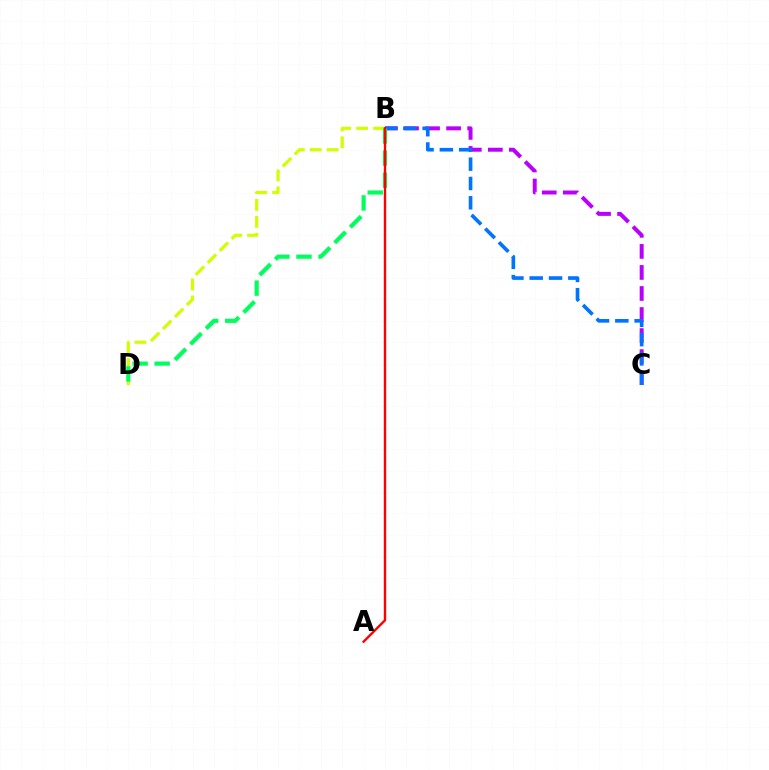{('B', 'C'): [{'color': '#b900ff', 'line_style': 'dashed', 'thickness': 2.86}, {'color': '#0074ff', 'line_style': 'dashed', 'thickness': 2.62}], ('B', 'D'): [{'color': '#d1ff00', 'line_style': 'dashed', 'thickness': 2.3}, {'color': '#00ff5c', 'line_style': 'dashed', 'thickness': 3.0}], ('A', 'B'): [{'color': '#ff0000', 'line_style': 'solid', 'thickness': 1.71}]}